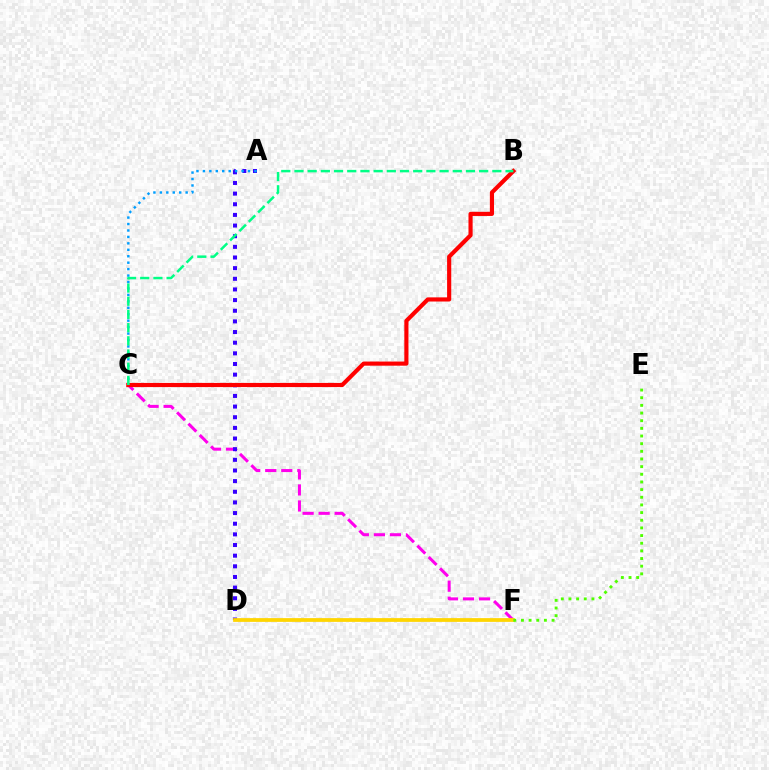{('C', 'F'): [{'color': '#ff00ed', 'line_style': 'dashed', 'thickness': 2.18}], ('A', 'D'): [{'color': '#3700ff', 'line_style': 'dotted', 'thickness': 2.89}], ('D', 'F'): [{'color': '#ffd500', 'line_style': 'solid', 'thickness': 2.71}], ('B', 'C'): [{'color': '#ff0000', 'line_style': 'solid', 'thickness': 2.99}, {'color': '#00ff86', 'line_style': 'dashed', 'thickness': 1.79}], ('A', 'C'): [{'color': '#009eff', 'line_style': 'dotted', 'thickness': 1.75}], ('E', 'F'): [{'color': '#4fff00', 'line_style': 'dotted', 'thickness': 2.08}]}